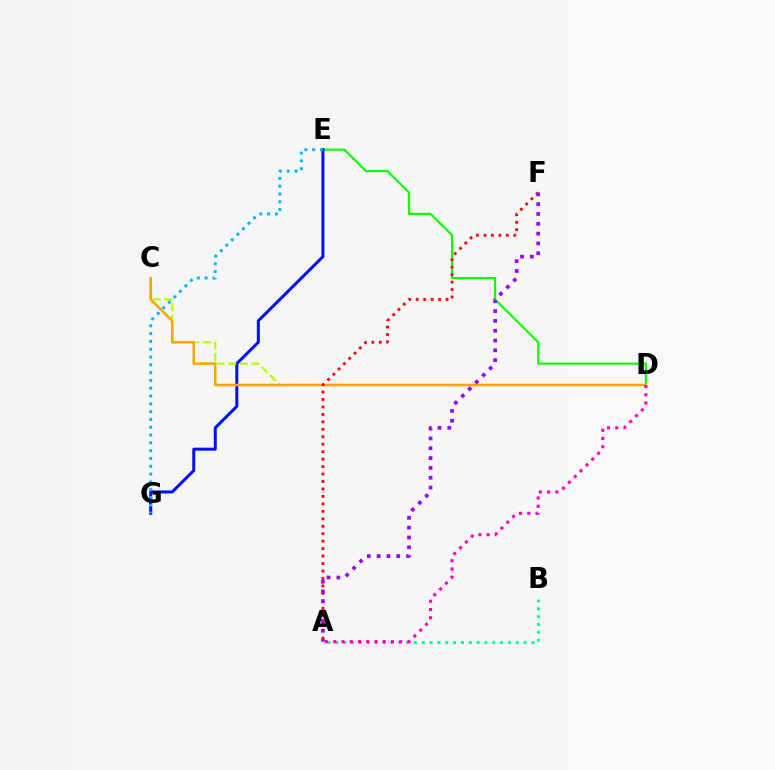{('D', 'E'): [{'color': '#08ff00', 'line_style': 'solid', 'thickness': 1.54}], ('E', 'G'): [{'color': '#0010ff', 'line_style': 'solid', 'thickness': 2.17}, {'color': '#00b5ff', 'line_style': 'dotted', 'thickness': 2.12}], ('C', 'D'): [{'color': '#b3ff00', 'line_style': 'dashed', 'thickness': 1.58}, {'color': '#ffa500', 'line_style': 'solid', 'thickness': 1.85}], ('A', 'B'): [{'color': '#00ff9d', 'line_style': 'dotted', 'thickness': 2.13}], ('A', 'D'): [{'color': '#ff00bd', 'line_style': 'dotted', 'thickness': 2.24}], ('A', 'F'): [{'color': '#ff0000', 'line_style': 'dotted', 'thickness': 2.03}, {'color': '#9b00ff', 'line_style': 'dotted', 'thickness': 2.67}]}